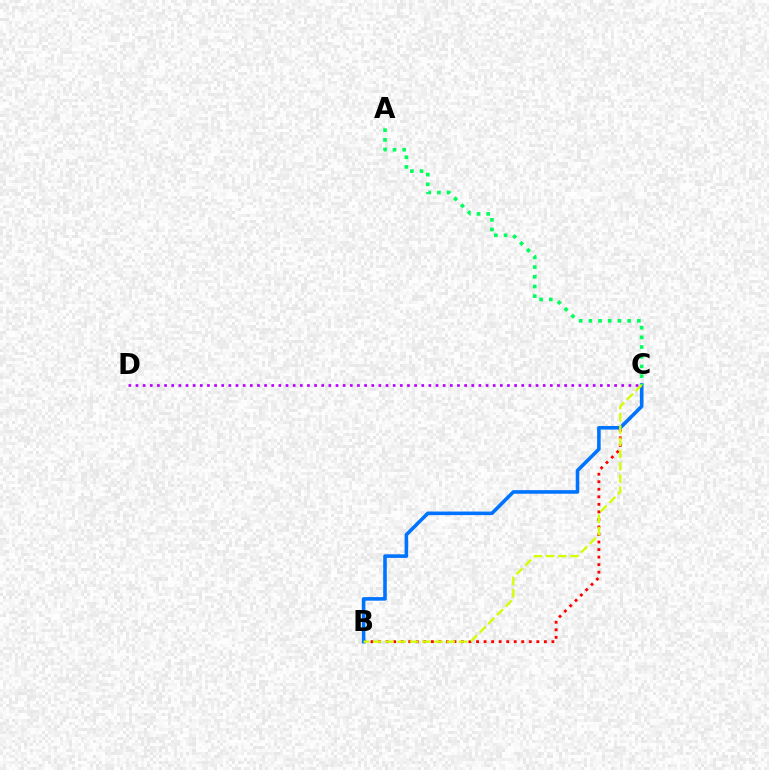{('B', 'C'): [{'color': '#ff0000', 'line_style': 'dotted', 'thickness': 2.05}, {'color': '#0074ff', 'line_style': 'solid', 'thickness': 2.58}, {'color': '#d1ff00', 'line_style': 'dashed', 'thickness': 1.67}], ('C', 'D'): [{'color': '#b900ff', 'line_style': 'dotted', 'thickness': 1.94}], ('A', 'C'): [{'color': '#00ff5c', 'line_style': 'dotted', 'thickness': 2.63}]}